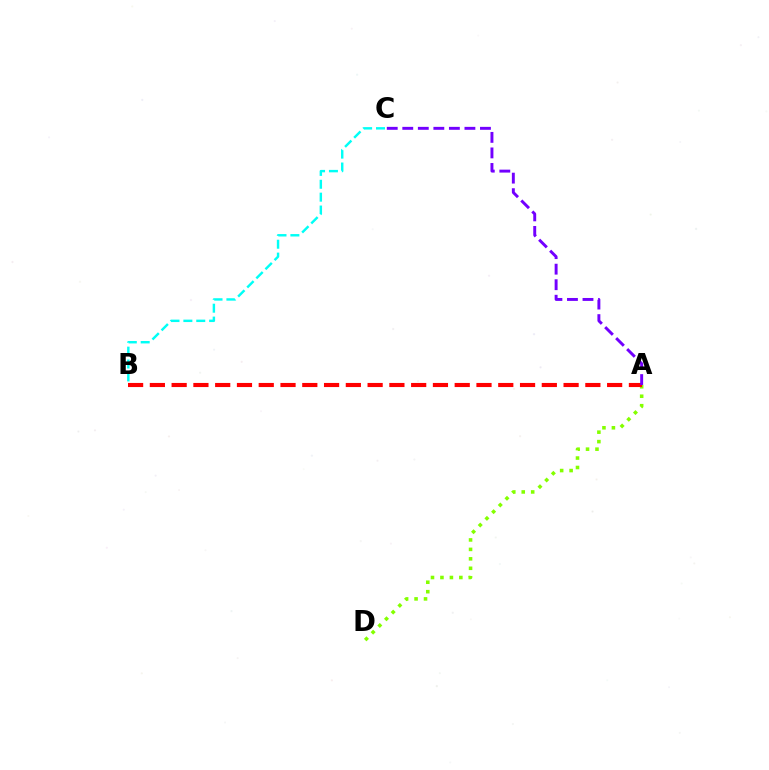{('A', 'D'): [{'color': '#84ff00', 'line_style': 'dotted', 'thickness': 2.57}], ('B', 'C'): [{'color': '#00fff6', 'line_style': 'dashed', 'thickness': 1.75}], ('A', 'B'): [{'color': '#ff0000', 'line_style': 'dashed', 'thickness': 2.96}], ('A', 'C'): [{'color': '#7200ff', 'line_style': 'dashed', 'thickness': 2.11}]}